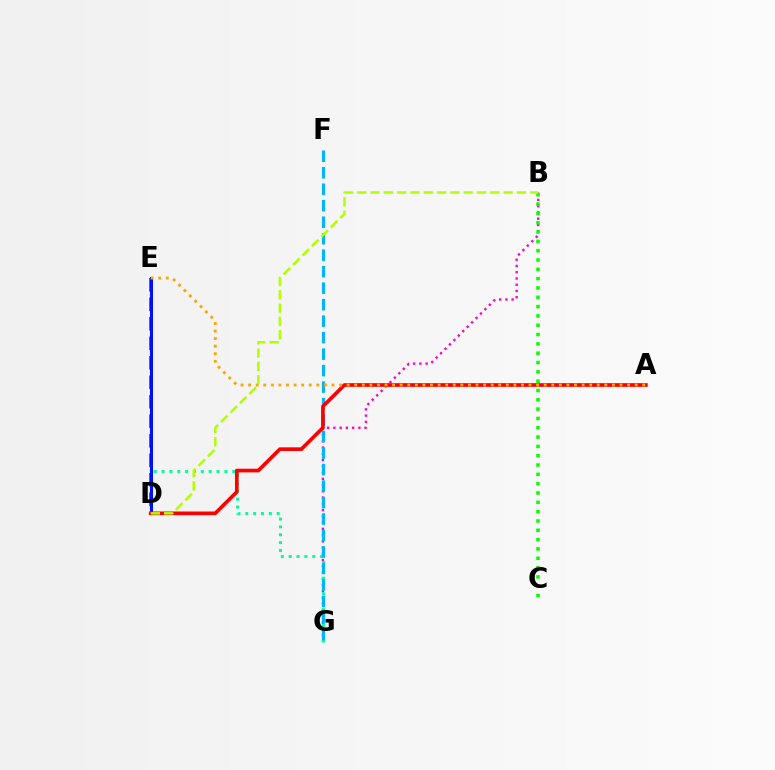{('B', 'G'): [{'color': '#ff00bd', 'line_style': 'dotted', 'thickness': 1.7}], ('E', 'G'): [{'color': '#00ff9d', 'line_style': 'dotted', 'thickness': 2.13}], ('D', 'E'): [{'color': '#9b00ff', 'line_style': 'dashed', 'thickness': 2.65}, {'color': '#0010ff', 'line_style': 'solid', 'thickness': 2.19}], ('F', 'G'): [{'color': '#00b5ff', 'line_style': 'dashed', 'thickness': 2.24}], ('A', 'D'): [{'color': '#ff0000', 'line_style': 'solid', 'thickness': 2.65}], ('A', 'E'): [{'color': '#ffa500', 'line_style': 'dotted', 'thickness': 2.06}], ('B', 'C'): [{'color': '#08ff00', 'line_style': 'dotted', 'thickness': 2.53}], ('B', 'D'): [{'color': '#b3ff00', 'line_style': 'dashed', 'thickness': 1.81}]}